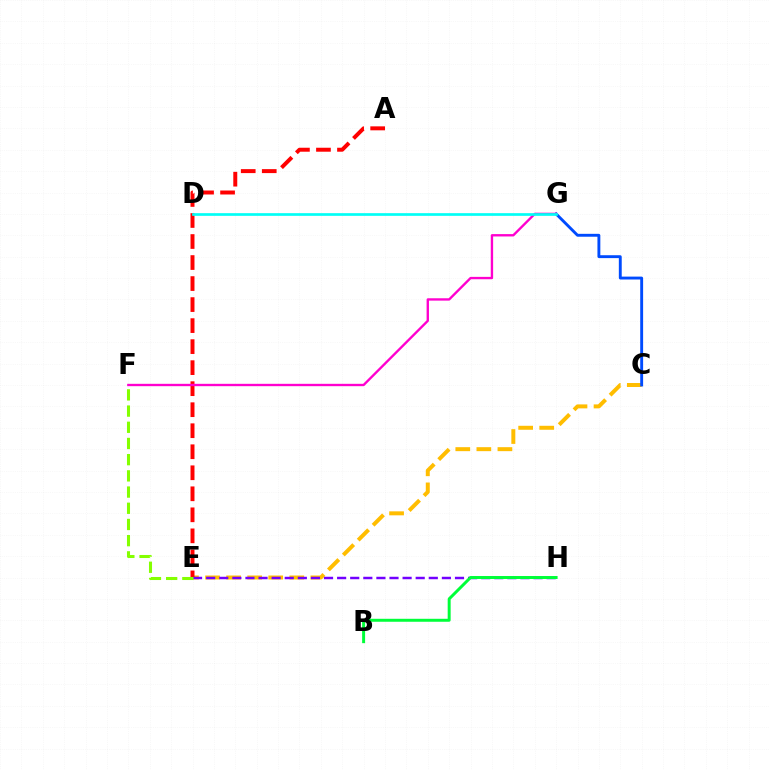{('C', 'E'): [{'color': '#ffbd00', 'line_style': 'dashed', 'thickness': 2.86}], ('A', 'E'): [{'color': '#ff0000', 'line_style': 'dashed', 'thickness': 2.86}], ('C', 'G'): [{'color': '#004bff', 'line_style': 'solid', 'thickness': 2.08}], ('E', 'H'): [{'color': '#7200ff', 'line_style': 'dashed', 'thickness': 1.78}], ('F', 'G'): [{'color': '#ff00cf', 'line_style': 'solid', 'thickness': 1.7}], ('B', 'H'): [{'color': '#00ff39', 'line_style': 'solid', 'thickness': 2.14}], ('E', 'F'): [{'color': '#84ff00', 'line_style': 'dashed', 'thickness': 2.2}], ('D', 'G'): [{'color': '#00fff6', 'line_style': 'solid', 'thickness': 1.93}]}